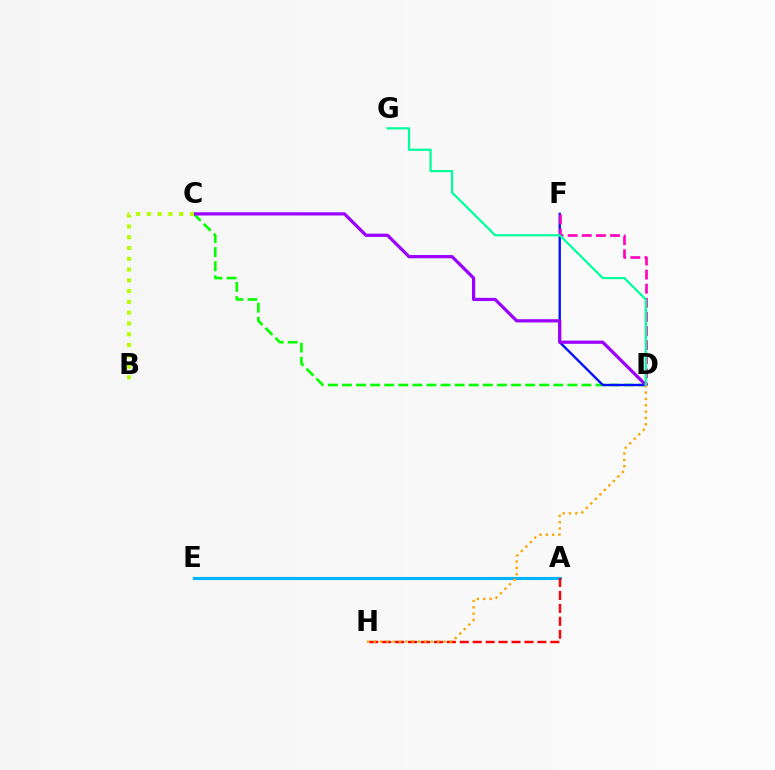{('C', 'D'): [{'color': '#08ff00', 'line_style': 'dashed', 'thickness': 1.91}, {'color': '#9b00ff', 'line_style': 'solid', 'thickness': 2.32}], ('A', 'E'): [{'color': '#00b5ff', 'line_style': 'solid', 'thickness': 2.25}], ('A', 'H'): [{'color': '#ff0000', 'line_style': 'dashed', 'thickness': 1.76}], ('D', 'F'): [{'color': '#0010ff', 'line_style': 'solid', 'thickness': 1.7}, {'color': '#ff00bd', 'line_style': 'dashed', 'thickness': 1.92}], ('D', 'H'): [{'color': '#ffa500', 'line_style': 'dotted', 'thickness': 1.73}], ('B', 'C'): [{'color': '#b3ff00', 'line_style': 'dotted', 'thickness': 2.93}], ('D', 'G'): [{'color': '#00ff9d', 'line_style': 'solid', 'thickness': 1.61}]}